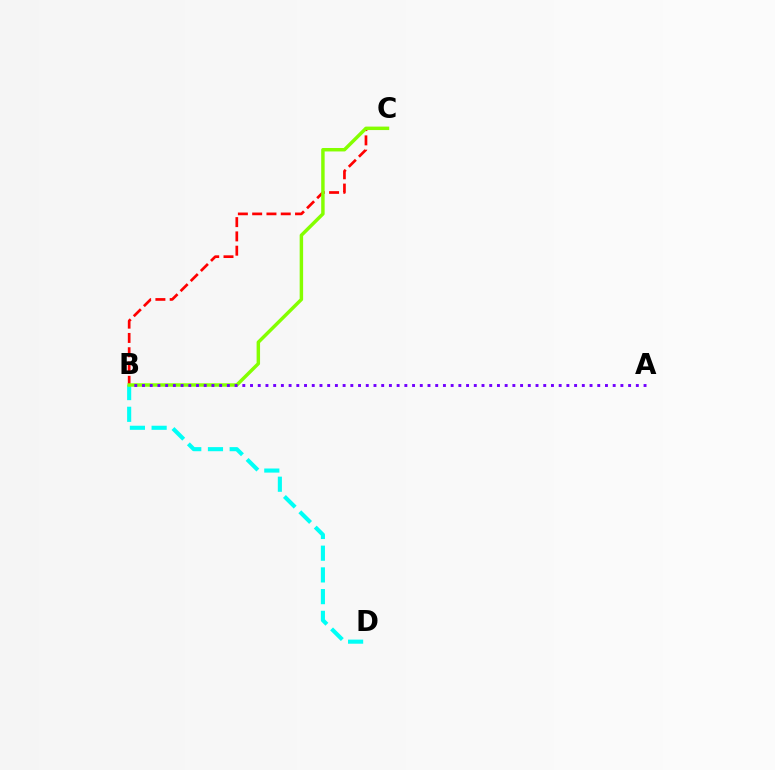{('B', 'D'): [{'color': '#00fff6', 'line_style': 'dashed', 'thickness': 2.95}], ('B', 'C'): [{'color': '#ff0000', 'line_style': 'dashed', 'thickness': 1.94}, {'color': '#84ff00', 'line_style': 'solid', 'thickness': 2.49}], ('A', 'B'): [{'color': '#7200ff', 'line_style': 'dotted', 'thickness': 2.1}]}